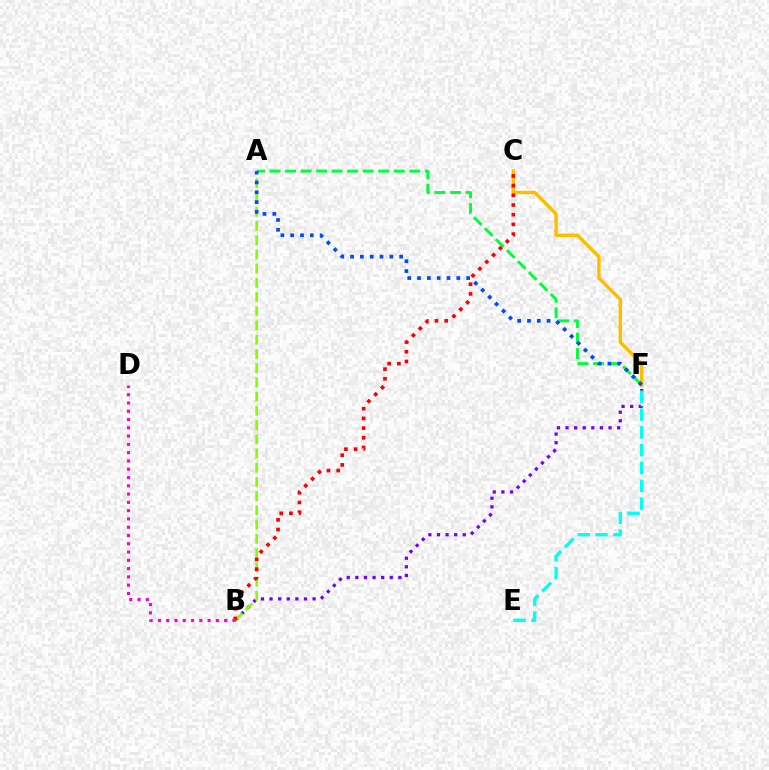{('B', 'F'): [{'color': '#7200ff', 'line_style': 'dotted', 'thickness': 2.34}], ('C', 'F'): [{'color': '#ffbd00', 'line_style': 'solid', 'thickness': 2.48}], ('A', 'B'): [{'color': '#84ff00', 'line_style': 'dashed', 'thickness': 1.93}], ('E', 'F'): [{'color': '#00fff6', 'line_style': 'dashed', 'thickness': 2.42}], ('B', 'C'): [{'color': '#ff0000', 'line_style': 'dotted', 'thickness': 2.63}], ('B', 'D'): [{'color': '#ff00cf', 'line_style': 'dotted', 'thickness': 2.25}], ('A', 'F'): [{'color': '#00ff39', 'line_style': 'dashed', 'thickness': 2.11}, {'color': '#004bff', 'line_style': 'dotted', 'thickness': 2.67}]}